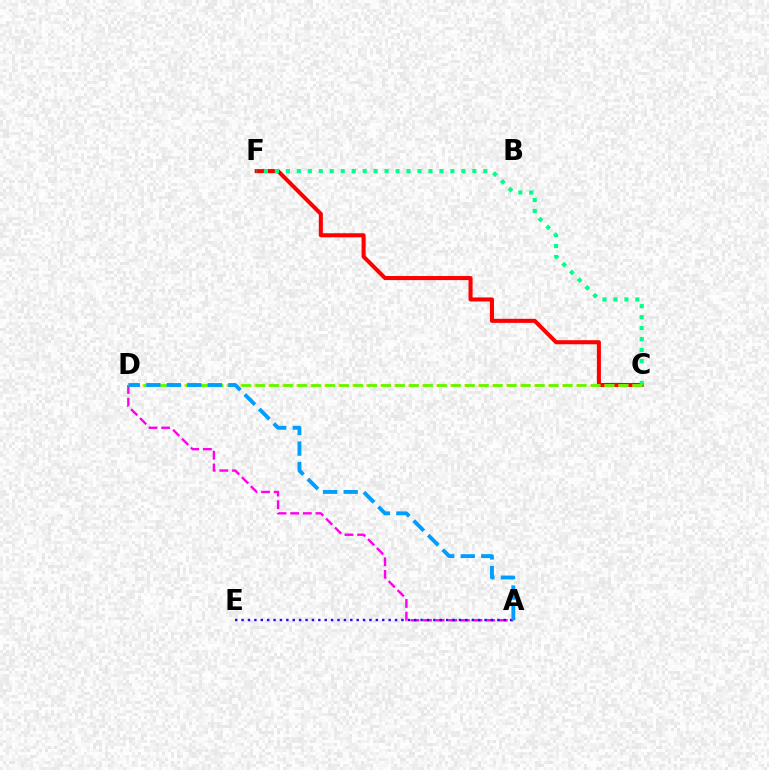{('C', 'F'): [{'color': '#ff0000', 'line_style': 'solid', 'thickness': 2.92}, {'color': '#00ff86', 'line_style': 'dotted', 'thickness': 2.98}], ('A', 'D'): [{'color': '#ff00ed', 'line_style': 'dashed', 'thickness': 1.72}, {'color': '#009eff', 'line_style': 'dashed', 'thickness': 2.79}], ('A', 'E'): [{'color': '#3700ff', 'line_style': 'dotted', 'thickness': 1.74}], ('C', 'D'): [{'color': '#ffd500', 'line_style': 'dashed', 'thickness': 1.9}, {'color': '#4fff00', 'line_style': 'dashed', 'thickness': 1.9}]}